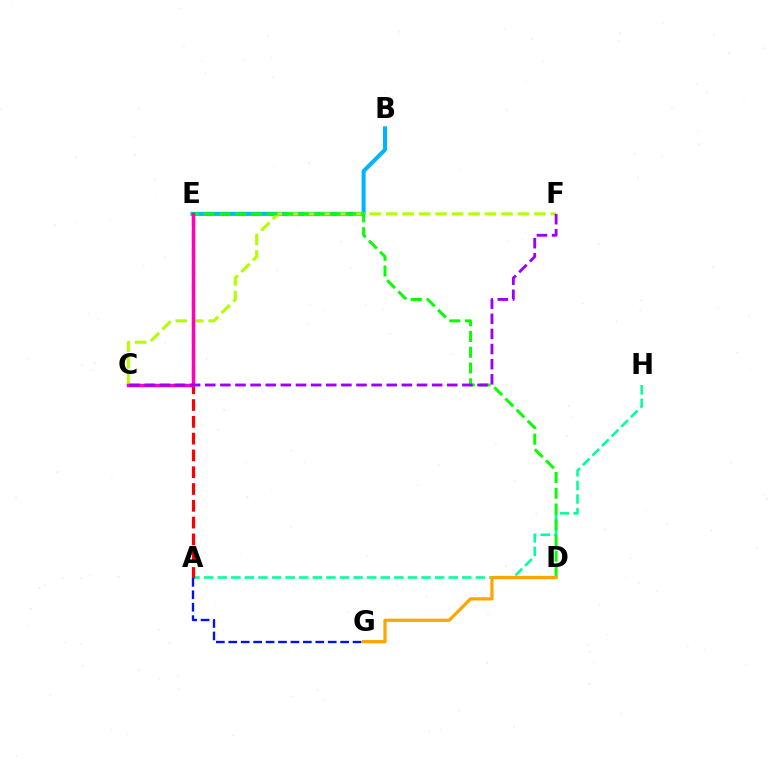{('B', 'E'): [{'color': '#00b5ff', 'line_style': 'solid', 'thickness': 2.91}], ('A', 'H'): [{'color': '#00ff9d', 'line_style': 'dashed', 'thickness': 1.85}], ('C', 'F'): [{'color': '#b3ff00', 'line_style': 'dashed', 'thickness': 2.24}, {'color': '#9b00ff', 'line_style': 'dashed', 'thickness': 2.05}], ('A', 'E'): [{'color': '#ff0000', 'line_style': 'dashed', 'thickness': 2.28}], ('D', 'E'): [{'color': '#08ff00', 'line_style': 'dashed', 'thickness': 2.14}], ('A', 'G'): [{'color': '#0010ff', 'line_style': 'dashed', 'thickness': 1.69}], ('C', 'E'): [{'color': '#ff00bd', 'line_style': 'solid', 'thickness': 2.46}], ('D', 'G'): [{'color': '#ffa500', 'line_style': 'solid', 'thickness': 2.33}]}